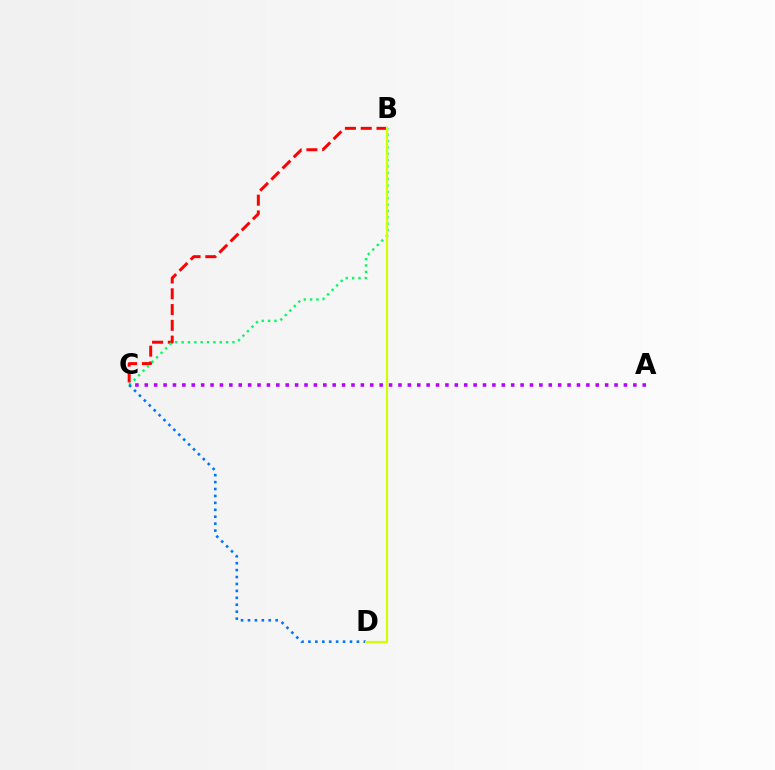{('B', 'C'): [{'color': '#ff0000', 'line_style': 'dashed', 'thickness': 2.14}, {'color': '#00ff5c', 'line_style': 'dotted', 'thickness': 1.73}], ('A', 'C'): [{'color': '#b900ff', 'line_style': 'dotted', 'thickness': 2.55}], ('C', 'D'): [{'color': '#0074ff', 'line_style': 'dotted', 'thickness': 1.88}], ('B', 'D'): [{'color': '#d1ff00', 'line_style': 'solid', 'thickness': 1.57}]}